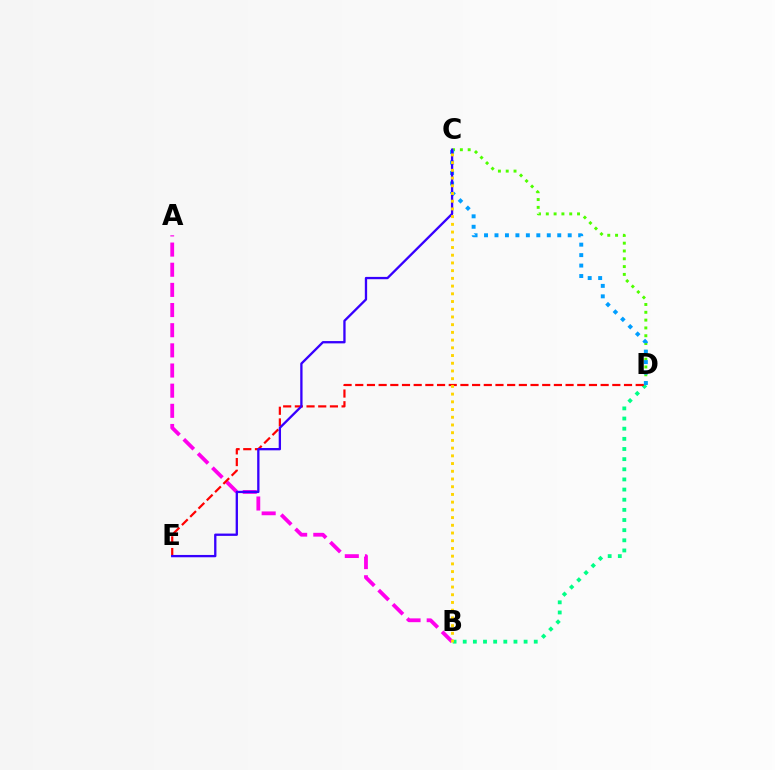{('A', 'B'): [{'color': '#ff00ed', 'line_style': 'dashed', 'thickness': 2.74}], ('C', 'D'): [{'color': '#4fff00', 'line_style': 'dotted', 'thickness': 2.12}, {'color': '#009eff', 'line_style': 'dotted', 'thickness': 2.84}], ('B', 'D'): [{'color': '#00ff86', 'line_style': 'dotted', 'thickness': 2.76}], ('D', 'E'): [{'color': '#ff0000', 'line_style': 'dashed', 'thickness': 1.59}], ('C', 'E'): [{'color': '#3700ff', 'line_style': 'solid', 'thickness': 1.67}], ('B', 'C'): [{'color': '#ffd500', 'line_style': 'dotted', 'thickness': 2.1}]}